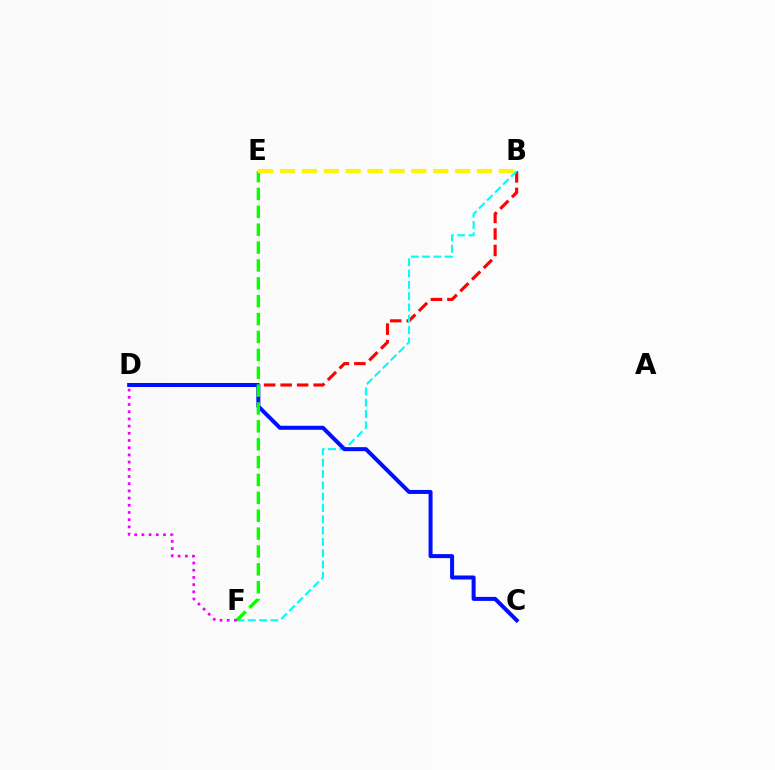{('B', 'D'): [{'color': '#ff0000', 'line_style': 'dashed', 'thickness': 2.24}], ('B', 'F'): [{'color': '#00fff6', 'line_style': 'dashed', 'thickness': 1.54}], ('C', 'D'): [{'color': '#0010ff', 'line_style': 'solid', 'thickness': 2.89}], ('E', 'F'): [{'color': '#08ff00', 'line_style': 'dashed', 'thickness': 2.43}], ('D', 'F'): [{'color': '#ee00ff', 'line_style': 'dotted', 'thickness': 1.96}], ('B', 'E'): [{'color': '#fcf500', 'line_style': 'dashed', 'thickness': 2.97}]}